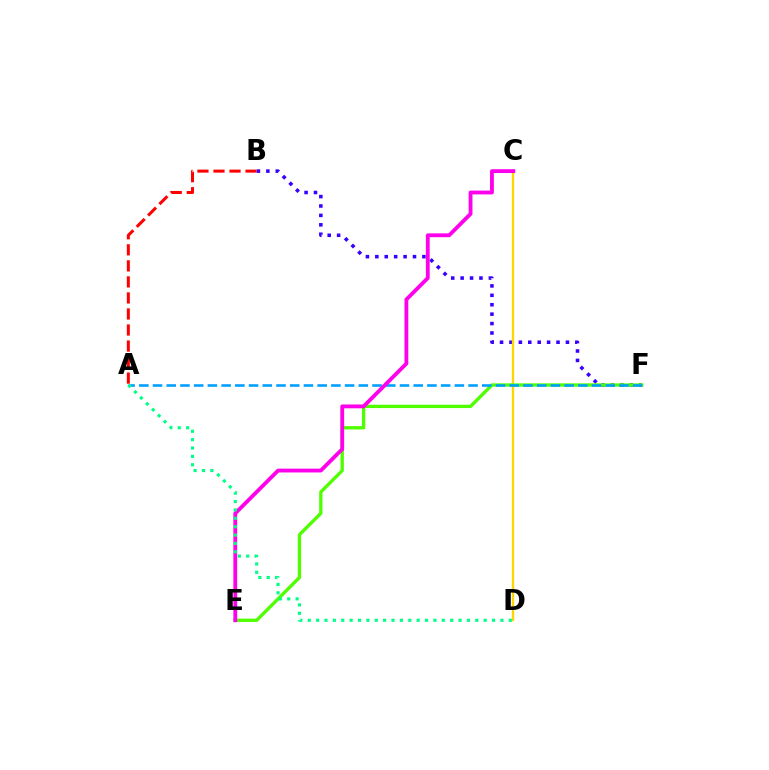{('B', 'F'): [{'color': '#3700ff', 'line_style': 'dotted', 'thickness': 2.56}], ('A', 'B'): [{'color': '#ff0000', 'line_style': 'dashed', 'thickness': 2.18}], ('C', 'D'): [{'color': '#ffd500', 'line_style': 'solid', 'thickness': 1.68}], ('E', 'F'): [{'color': '#4fff00', 'line_style': 'solid', 'thickness': 2.38}], ('A', 'F'): [{'color': '#009eff', 'line_style': 'dashed', 'thickness': 1.86}], ('C', 'E'): [{'color': '#ff00ed', 'line_style': 'solid', 'thickness': 2.76}], ('A', 'D'): [{'color': '#00ff86', 'line_style': 'dotted', 'thickness': 2.28}]}